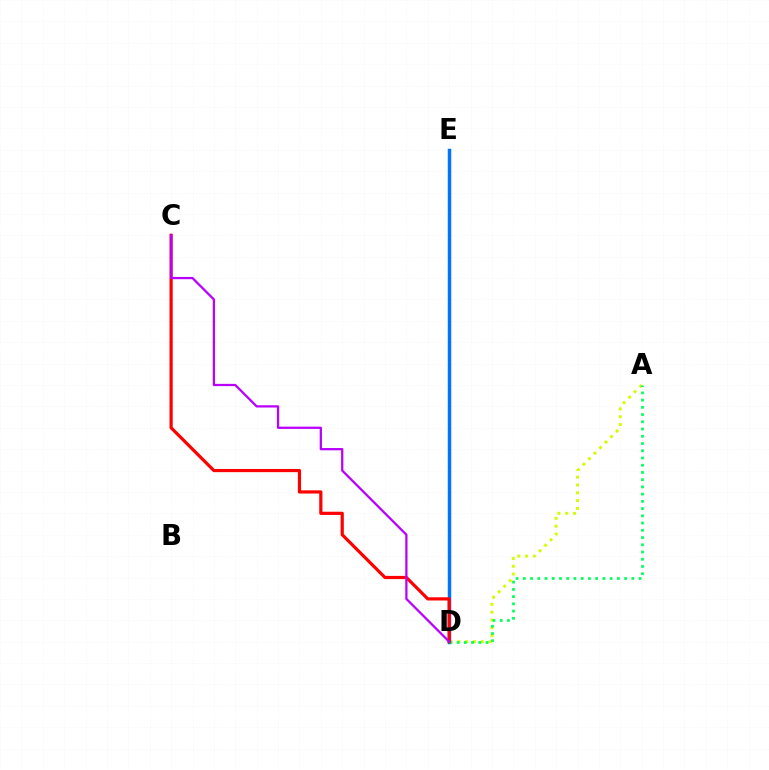{('A', 'D'): [{'color': '#d1ff00', 'line_style': 'dotted', 'thickness': 2.12}, {'color': '#00ff5c', 'line_style': 'dotted', 'thickness': 1.97}], ('D', 'E'): [{'color': '#0074ff', 'line_style': 'solid', 'thickness': 2.5}], ('C', 'D'): [{'color': '#ff0000', 'line_style': 'solid', 'thickness': 2.3}, {'color': '#b900ff', 'line_style': 'solid', 'thickness': 1.63}]}